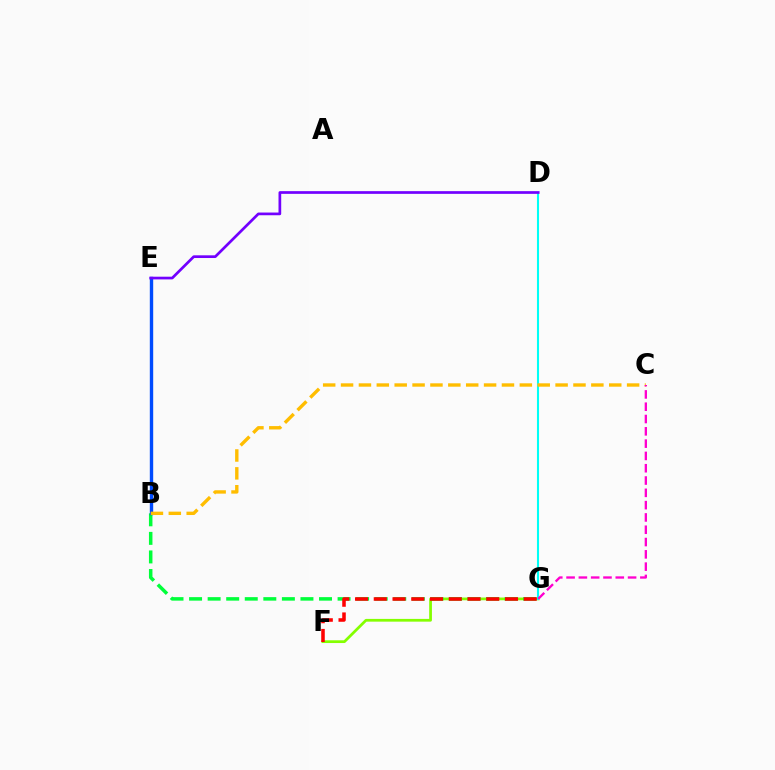{('F', 'G'): [{'color': '#84ff00', 'line_style': 'solid', 'thickness': 1.98}, {'color': '#ff0000', 'line_style': 'dashed', 'thickness': 2.55}], ('B', 'G'): [{'color': '#00ff39', 'line_style': 'dashed', 'thickness': 2.52}], ('B', 'E'): [{'color': '#004bff', 'line_style': 'solid', 'thickness': 2.44}], ('D', 'G'): [{'color': '#00fff6', 'line_style': 'solid', 'thickness': 1.5}], ('B', 'C'): [{'color': '#ffbd00', 'line_style': 'dashed', 'thickness': 2.43}], ('D', 'E'): [{'color': '#7200ff', 'line_style': 'solid', 'thickness': 1.95}], ('C', 'G'): [{'color': '#ff00cf', 'line_style': 'dashed', 'thickness': 1.67}]}